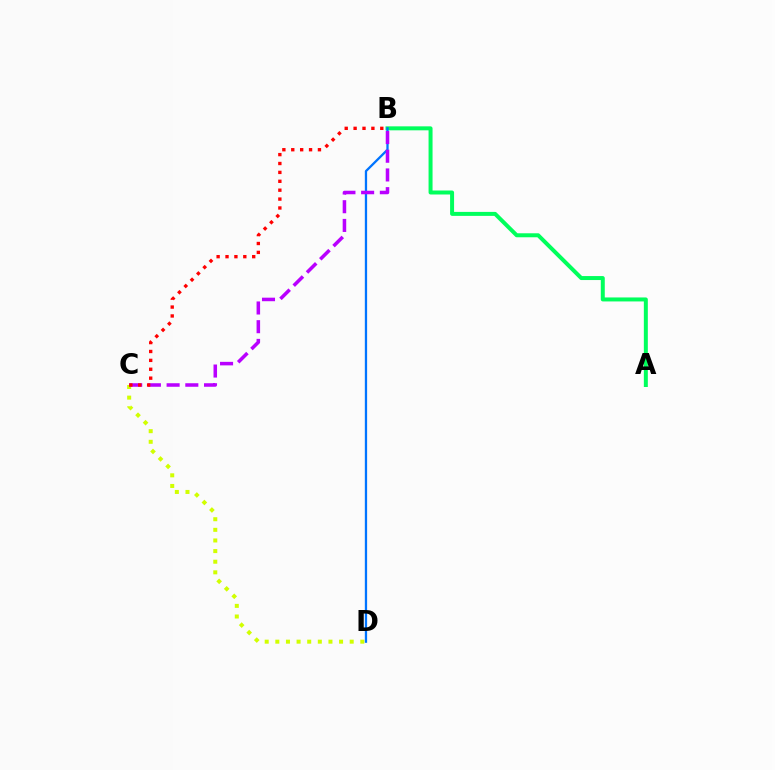{('A', 'B'): [{'color': '#00ff5c', 'line_style': 'solid', 'thickness': 2.87}], ('C', 'D'): [{'color': '#d1ff00', 'line_style': 'dotted', 'thickness': 2.89}], ('B', 'D'): [{'color': '#0074ff', 'line_style': 'solid', 'thickness': 1.65}], ('B', 'C'): [{'color': '#b900ff', 'line_style': 'dashed', 'thickness': 2.54}, {'color': '#ff0000', 'line_style': 'dotted', 'thickness': 2.42}]}